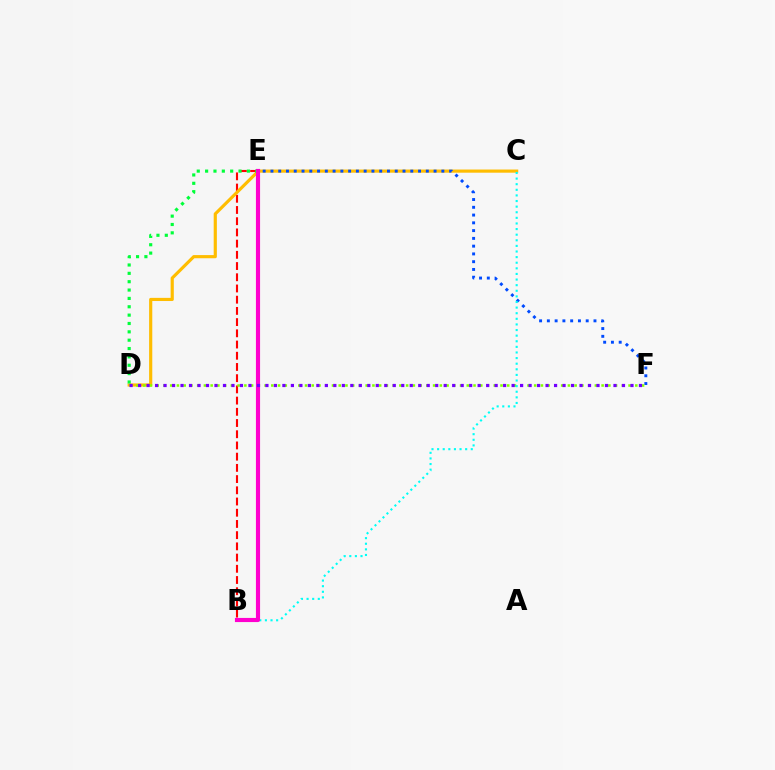{('B', 'E'): [{'color': '#ff0000', 'line_style': 'dashed', 'thickness': 1.52}, {'color': '#ff00cf', 'line_style': 'solid', 'thickness': 2.98}], ('C', 'D'): [{'color': '#ffbd00', 'line_style': 'solid', 'thickness': 2.28}], ('E', 'F'): [{'color': '#004bff', 'line_style': 'dotted', 'thickness': 2.11}], ('D', 'F'): [{'color': '#84ff00', 'line_style': 'dotted', 'thickness': 1.83}, {'color': '#7200ff', 'line_style': 'dotted', 'thickness': 2.31}], ('D', 'E'): [{'color': '#00ff39', 'line_style': 'dotted', 'thickness': 2.27}], ('B', 'C'): [{'color': '#00fff6', 'line_style': 'dotted', 'thickness': 1.52}]}